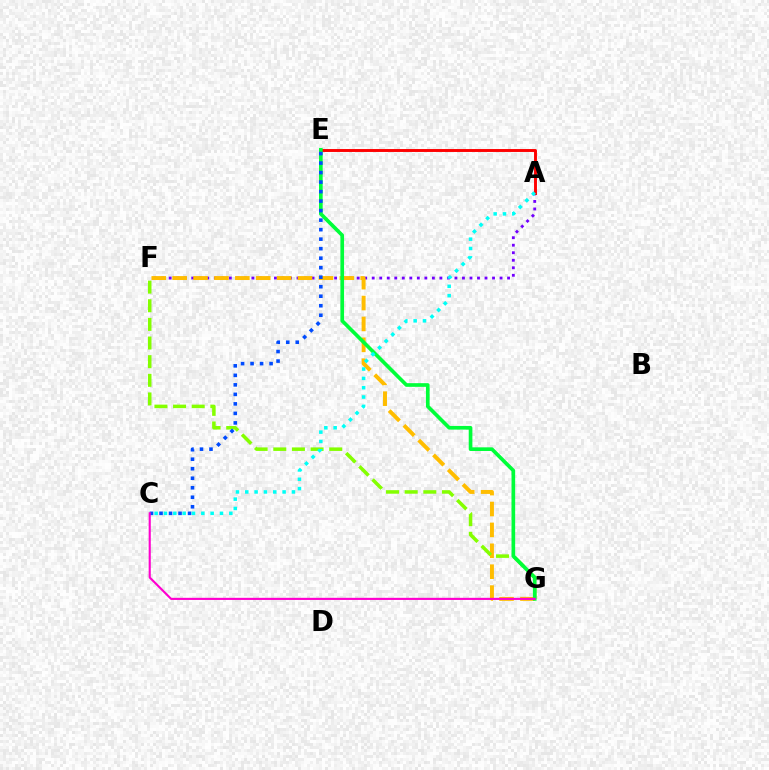{('A', 'F'): [{'color': '#7200ff', 'line_style': 'dotted', 'thickness': 2.04}], ('F', 'G'): [{'color': '#ffbd00', 'line_style': 'dashed', 'thickness': 2.84}, {'color': '#84ff00', 'line_style': 'dashed', 'thickness': 2.53}], ('A', 'E'): [{'color': '#ff0000', 'line_style': 'solid', 'thickness': 2.1}], ('E', 'G'): [{'color': '#00ff39', 'line_style': 'solid', 'thickness': 2.64}], ('C', 'E'): [{'color': '#004bff', 'line_style': 'dotted', 'thickness': 2.58}], ('A', 'C'): [{'color': '#00fff6', 'line_style': 'dotted', 'thickness': 2.54}], ('C', 'G'): [{'color': '#ff00cf', 'line_style': 'solid', 'thickness': 1.53}]}